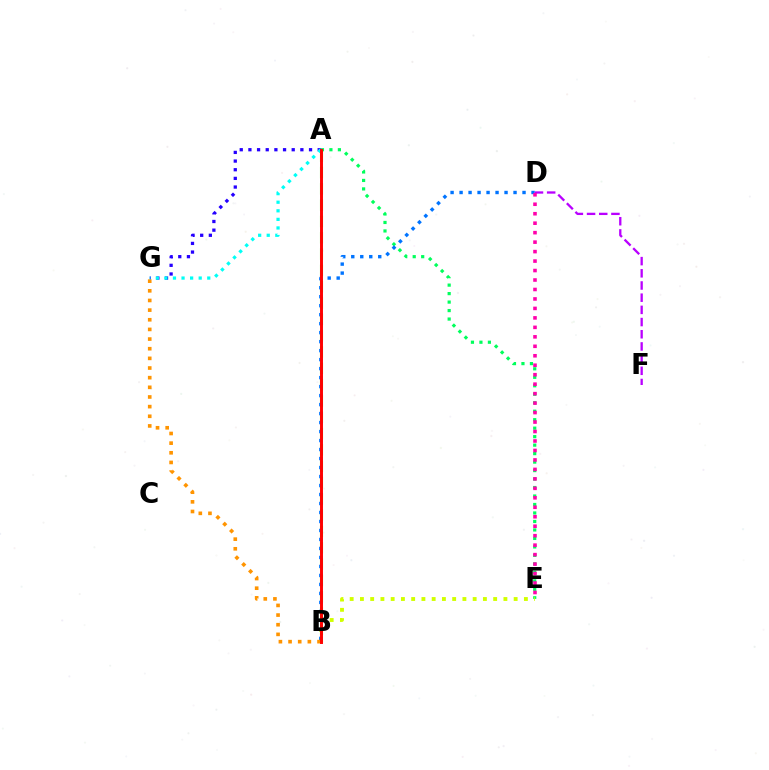{('A', 'G'): [{'color': '#2500ff', 'line_style': 'dotted', 'thickness': 2.35}, {'color': '#00fff6', 'line_style': 'dotted', 'thickness': 2.33}], ('A', 'E'): [{'color': '#00ff5c', 'line_style': 'dotted', 'thickness': 2.3}], ('A', 'B'): [{'color': '#3dff00', 'line_style': 'dashed', 'thickness': 2.22}, {'color': '#ff0000', 'line_style': 'solid', 'thickness': 2.12}], ('B', 'E'): [{'color': '#d1ff00', 'line_style': 'dotted', 'thickness': 2.78}], ('B', 'D'): [{'color': '#0074ff', 'line_style': 'dotted', 'thickness': 2.44}], ('B', 'G'): [{'color': '#ff9400', 'line_style': 'dotted', 'thickness': 2.62}], ('D', 'F'): [{'color': '#b900ff', 'line_style': 'dashed', 'thickness': 1.66}], ('D', 'E'): [{'color': '#ff00ac', 'line_style': 'dotted', 'thickness': 2.57}]}